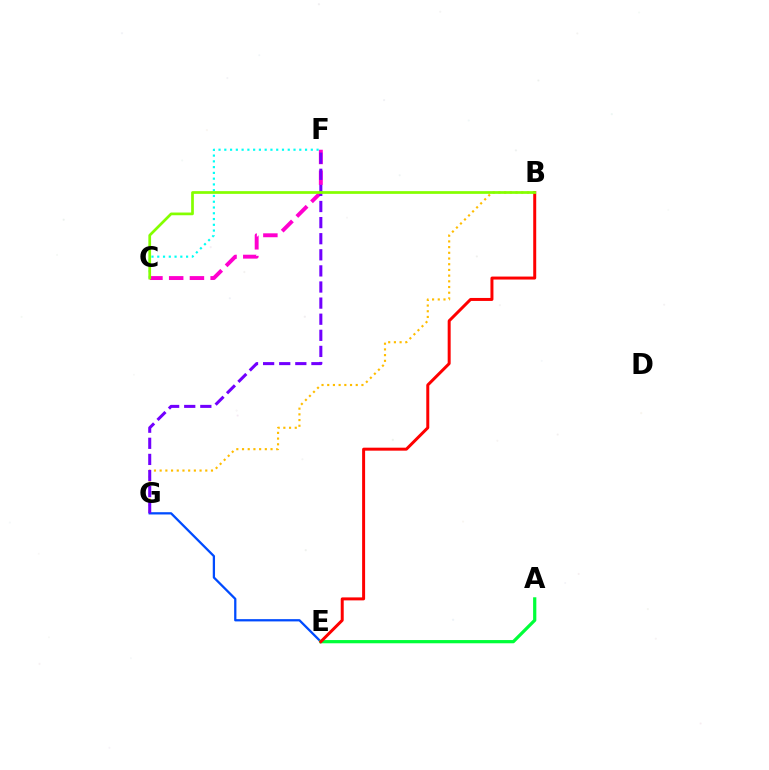{('B', 'G'): [{'color': '#ffbd00', 'line_style': 'dotted', 'thickness': 1.55}], ('E', 'G'): [{'color': '#004bff', 'line_style': 'solid', 'thickness': 1.64}], ('A', 'E'): [{'color': '#00ff39', 'line_style': 'solid', 'thickness': 2.32}], ('C', 'F'): [{'color': '#ff00cf', 'line_style': 'dashed', 'thickness': 2.82}, {'color': '#00fff6', 'line_style': 'dotted', 'thickness': 1.57}], ('F', 'G'): [{'color': '#7200ff', 'line_style': 'dashed', 'thickness': 2.19}], ('B', 'E'): [{'color': '#ff0000', 'line_style': 'solid', 'thickness': 2.15}], ('B', 'C'): [{'color': '#84ff00', 'line_style': 'solid', 'thickness': 1.96}]}